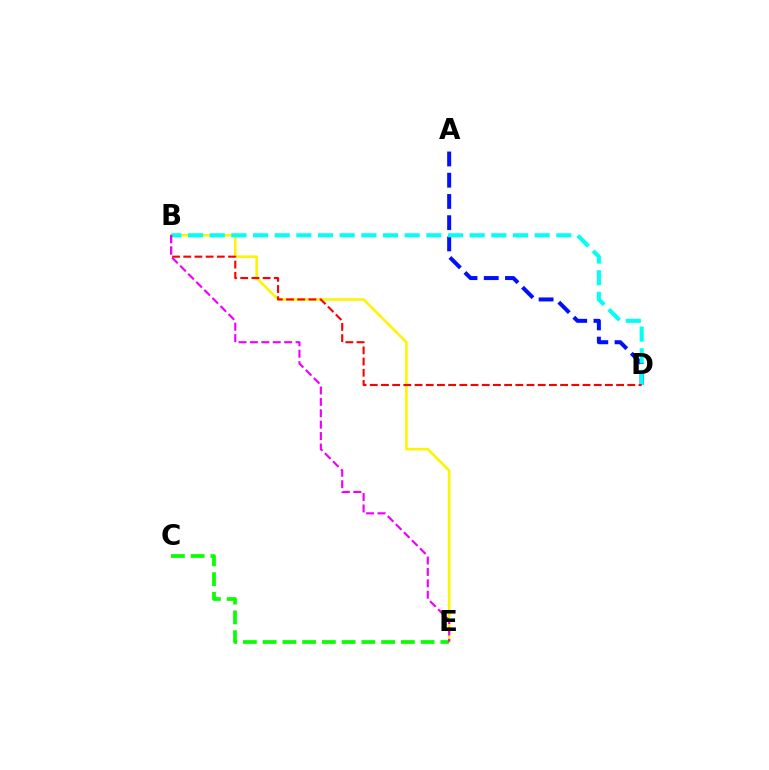{('A', 'D'): [{'color': '#0010ff', 'line_style': 'dashed', 'thickness': 2.88}], ('B', 'E'): [{'color': '#fcf500', 'line_style': 'solid', 'thickness': 1.86}, {'color': '#ee00ff', 'line_style': 'dashed', 'thickness': 1.55}], ('B', 'D'): [{'color': '#00fff6', 'line_style': 'dashed', 'thickness': 2.94}, {'color': '#ff0000', 'line_style': 'dashed', 'thickness': 1.52}], ('C', 'E'): [{'color': '#08ff00', 'line_style': 'dashed', 'thickness': 2.68}]}